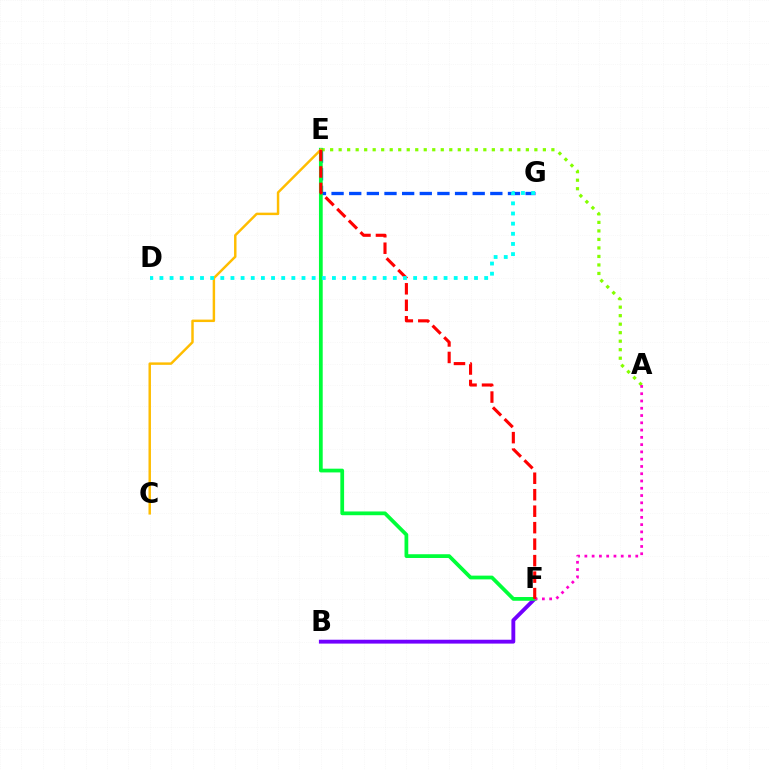{('B', 'F'): [{'color': '#7200ff', 'line_style': 'solid', 'thickness': 2.78}], ('E', 'G'): [{'color': '#004bff', 'line_style': 'dashed', 'thickness': 2.4}], ('A', 'E'): [{'color': '#84ff00', 'line_style': 'dotted', 'thickness': 2.31}], ('E', 'F'): [{'color': '#00ff39', 'line_style': 'solid', 'thickness': 2.7}, {'color': '#ff0000', 'line_style': 'dashed', 'thickness': 2.24}], ('A', 'F'): [{'color': '#ff00cf', 'line_style': 'dotted', 'thickness': 1.98}], ('C', 'E'): [{'color': '#ffbd00', 'line_style': 'solid', 'thickness': 1.77}], ('D', 'G'): [{'color': '#00fff6', 'line_style': 'dotted', 'thickness': 2.76}]}